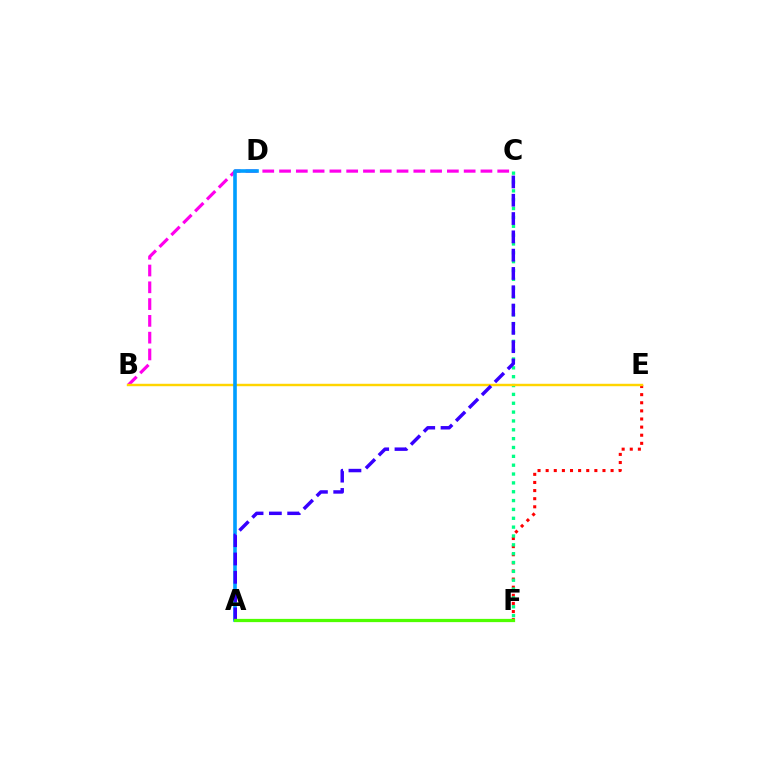{('B', 'C'): [{'color': '#ff00ed', 'line_style': 'dashed', 'thickness': 2.28}], ('E', 'F'): [{'color': '#ff0000', 'line_style': 'dotted', 'thickness': 2.2}], ('C', 'F'): [{'color': '#00ff86', 'line_style': 'dotted', 'thickness': 2.4}], ('B', 'E'): [{'color': '#ffd500', 'line_style': 'solid', 'thickness': 1.75}], ('A', 'D'): [{'color': '#009eff', 'line_style': 'solid', 'thickness': 2.6}], ('A', 'C'): [{'color': '#3700ff', 'line_style': 'dashed', 'thickness': 2.49}], ('A', 'F'): [{'color': '#4fff00', 'line_style': 'solid', 'thickness': 2.34}]}